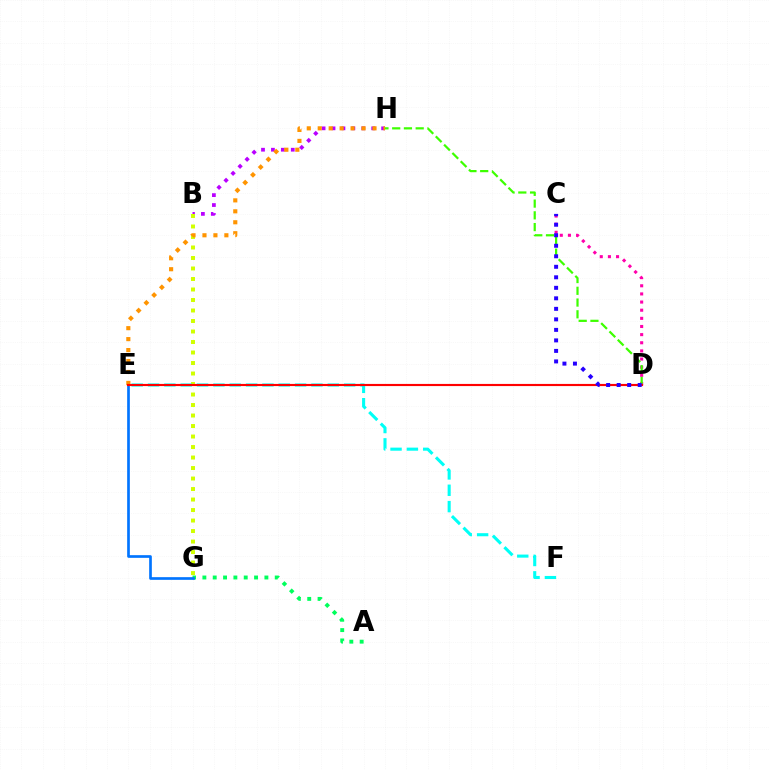{('B', 'H'): [{'color': '#b900ff', 'line_style': 'dotted', 'thickness': 2.7}], ('A', 'G'): [{'color': '#00ff5c', 'line_style': 'dotted', 'thickness': 2.81}], ('B', 'G'): [{'color': '#d1ff00', 'line_style': 'dotted', 'thickness': 2.85}], ('E', 'H'): [{'color': '#ff9400', 'line_style': 'dotted', 'thickness': 2.98}], ('E', 'G'): [{'color': '#0074ff', 'line_style': 'solid', 'thickness': 1.93}], ('C', 'D'): [{'color': '#ff00ac', 'line_style': 'dotted', 'thickness': 2.21}, {'color': '#2500ff', 'line_style': 'dotted', 'thickness': 2.86}], ('D', 'H'): [{'color': '#3dff00', 'line_style': 'dashed', 'thickness': 1.6}], ('E', 'F'): [{'color': '#00fff6', 'line_style': 'dashed', 'thickness': 2.22}], ('D', 'E'): [{'color': '#ff0000', 'line_style': 'solid', 'thickness': 1.55}]}